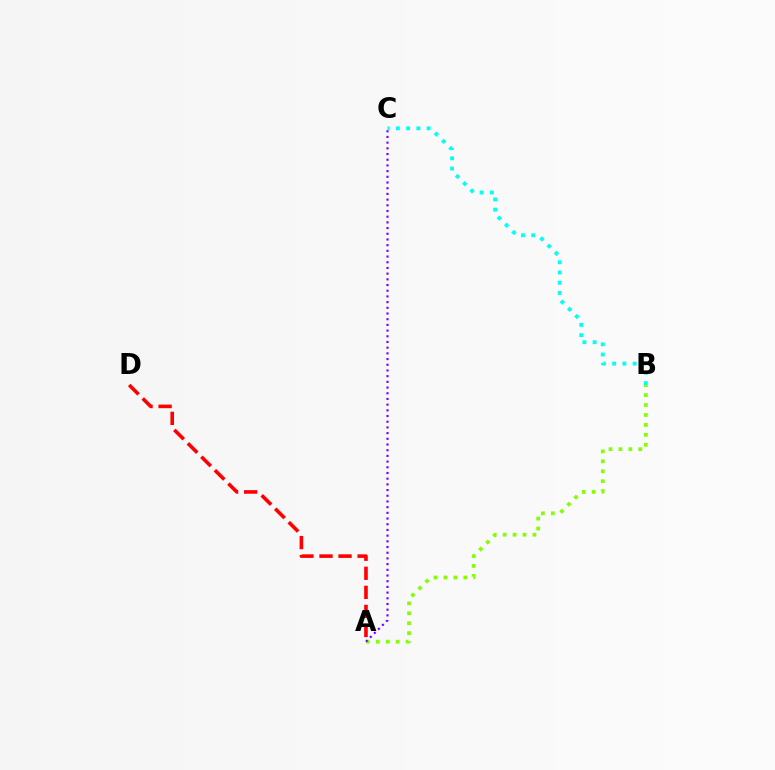{('A', 'B'): [{'color': '#84ff00', 'line_style': 'dotted', 'thickness': 2.7}], ('A', 'C'): [{'color': '#7200ff', 'line_style': 'dotted', 'thickness': 1.55}], ('A', 'D'): [{'color': '#ff0000', 'line_style': 'dashed', 'thickness': 2.59}], ('B', 'C'): [{'color': '#00fff6', 'line_style': 'dotted', 'thickness': 2.78}]}